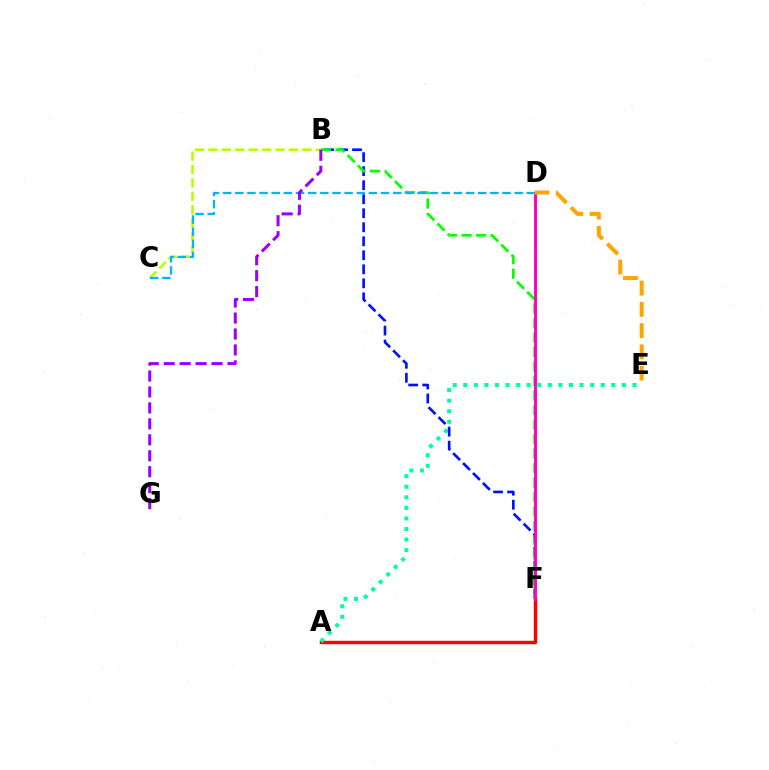{('A', 'F'): [{'color': '#ff0000', 'line_style': 'solid', 'thickness': 2.46}], ('A', 'E'): [{'color': '#00ff9d', 'line_style': 'dotted', 'thickness': 2.87}], ('B', 'F'): [{'color': '#0010ff', 'line_style': 'dashed', 'thickness': 1.9}, {'color': '#08ff00', 'line_style': 'dashed', 'thickness': 1.97}], ('B', 'C'): [{'color': '#b3ff00', 'line_style': 'dashed', 'thickness': 1.82}], ('D', 'F'): [{'color': '#ff00bd', 'line_style': 'solid', 'thickness': 2.08}], ('C', 'D'): [{'color': '#00b5ff', 'line_style': 'dashed', 'thickness': 1.65}], ('B', 'G'): [{'color': '#9b00ff', 'line_style': 'dashed', 'thickness': 2.17}], ('D', 'E'): [{'color': '#ffa500', 'line_style': 'dashed', 'thickness': 2.89}]}